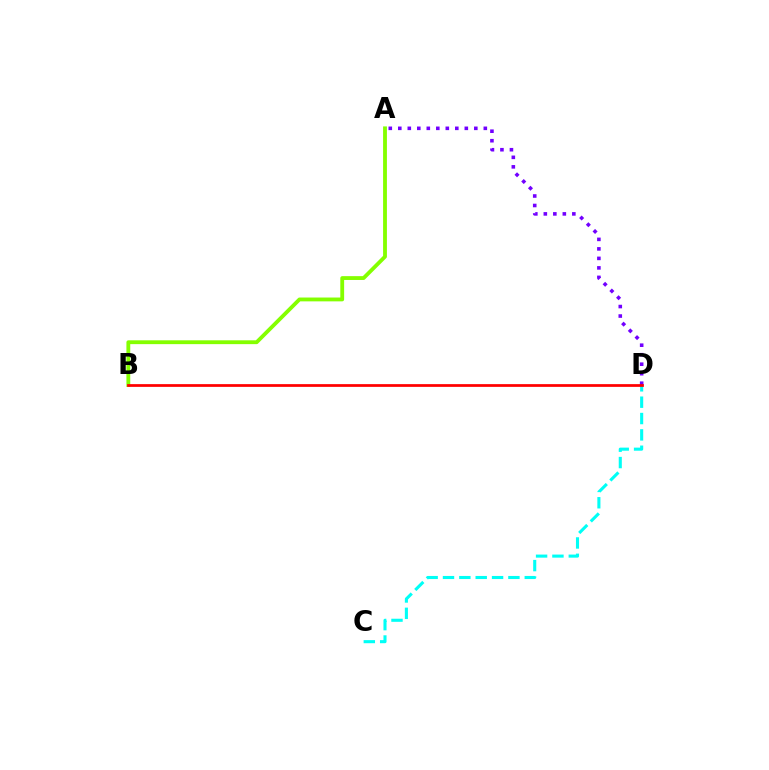{('A', 'B'): [{'color': '#84ff00', 'line_style': 'solid', 'thickness': 2.76}], ('A', 'D'): [{'color': '#7200ff', 'line_style': 'dotted', 'thickness': 2.58}], ('C', 'D'): [{'color': '#00fff6', 'line_style': 'dashed', 'thickness': 2.22}], ('B', 'D'): [{'color': '#ff0000', 'line_style': 'solid', 'thickness': 1.98}]}